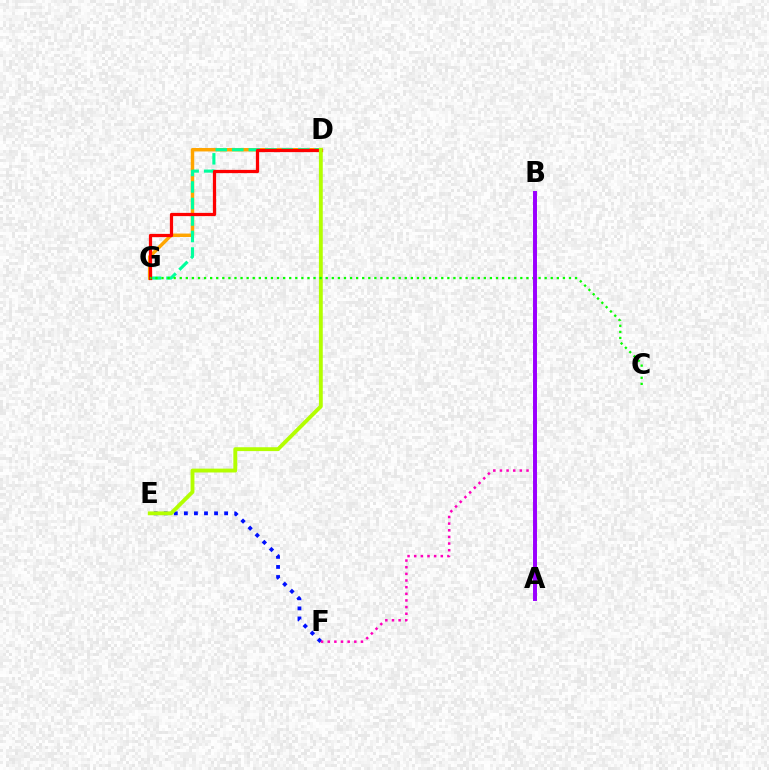{('A', 'B'): [{'color': '#00b5ff', 'line_style': 'dashed', 'thickness': 1.93}, {'color': '#9b00ff', 'line_style': 'solid', 'thickness': 2.85}], ('E', 'F'): [{'color': '#0010ff', 'line_style': 'dotted', 'thickness': 2.73}], ('B', 'F'): [{'color': '#ff00bd', 'line_style': 'dotted', 'thickness': 1.81}], ('D', 'G'): [{'color': '#ffa500', 'line_style': 'solid', 'thickness': 2.49}, {'color': '#00ff9d', 'line_style': 'dashed', 'thickness': 2.24}, {'color': '#ff0000', 'line_style': 'solid', 'thickness': 2.34}], ('D', 'E'): [{'color': '#b3ff00', 'line_style': 'solid', 'thickness': 2.78}], ('C', 'G'): [{'color': '#08ff00', 'line_style': 'dotted', 'thickness': 1.65}]}